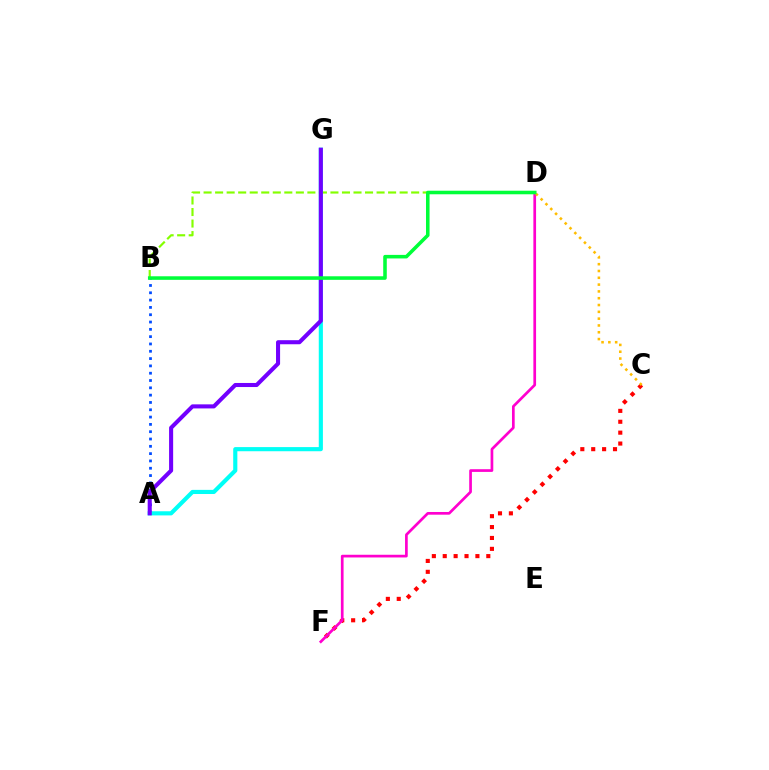{('B', 'D'): [{'color': '#84ff00', 'line_style': 'dashed', 'thickness': 1.57}, {'color': '#00ff39', 'line_style': 'solid', 'thickness': 2.56}], ('C', 'F'): [{'color': '#ff0000', 'line_style': 'dotted', 'thickness': 2.96}], ('D', 'F'): [{'color': '#ff00cf', 'line_style': 'solid', 'thickness': 1.94}], ('A', 'B'): [{'color': '#004bff', 'line_style': 'dotted', 'thickness': 1.99}], ('A', 'G'): [{'color': '#00fff6', 'line_style': 'solid', 'thickness': 2.98}, {'color': '#7200ff', 'line_style': 'solid', 'thickness': 2.93}], ('C', 'D'): [{'color': '#ffbd00', 'line_style': 'dotted', 'thickness': 1.85}]}